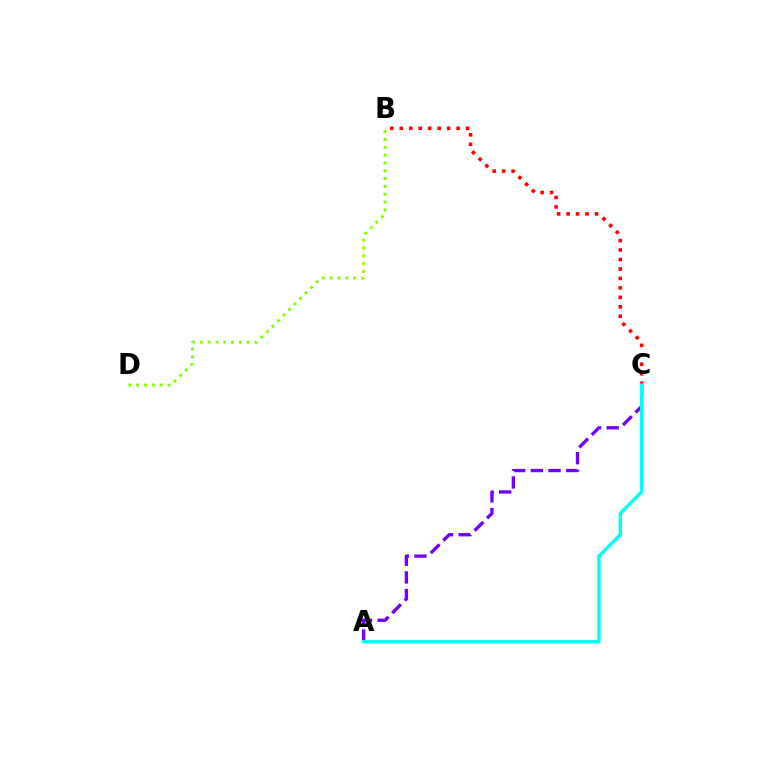{('B', 'C'): [{'color': '#ff0000', 'line_style': 'dotted', 'thickness': 2.57}], ('A', 'C'): [{'color': '#7200ff', 'line_style': 'dashed', 'thickness': 2.4}, {'color': '#00fff6', 'line_style': 'solid', 'thickness': 2.49}], ('B', 'D'): [{'color': '#84ff00', 'line_style': 'dotted', 'thickness': 2.13}]}